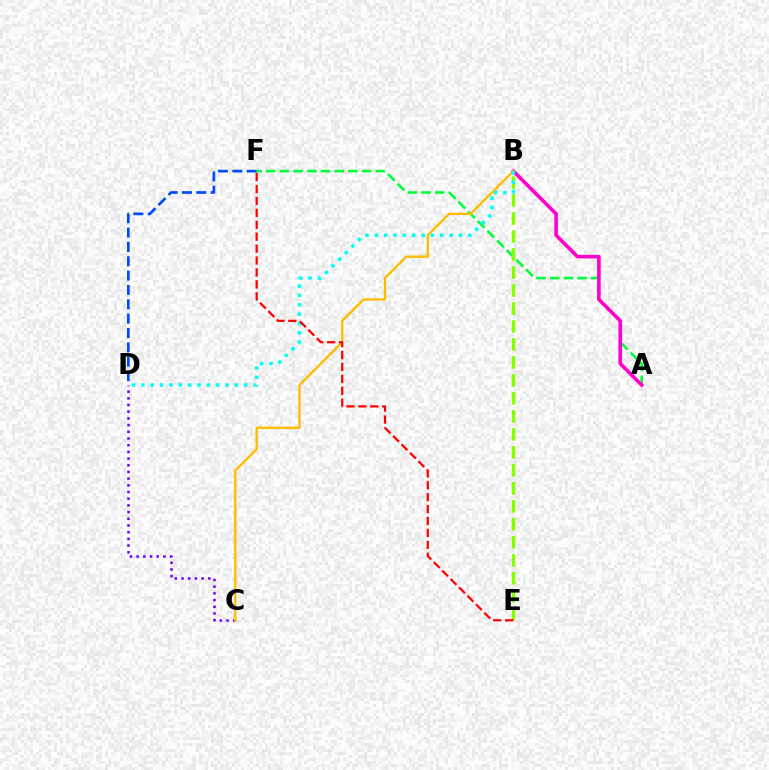{('C', 'D'): [{'color': '#7200ff', 'line_style': 'dotted', 'thickness': 1.82}], ('A', 'F'): [{'color': '#00ff39', 'line_style': 'dashed', 'thickness': 1.86}], ('A', 'B'): [{'color': '#ff00cf', 'line_style': 'solid', 'thickness': 2.6}], ('D', 'F'): [{'color': '#004bff', 'line_style': 'dashed', 'thickness': 1.95}], ('B', 'C'): [{'color': '#ffbd00', 'line_style': 'solid', 'thickness': 1.71}], ('B', 'E'): [{'color': '#84ff00', 'line_style': 'dashed', 'thickness': 2.44}], ('B', 'D'): [{'color': '#00fff6', 'line_style': 'dotted', 'thickness': 2.54}], ('E', 'F'): [{'color': '#ff0000', 'line_style': 'dashed', 'thickness': 1.62}]}